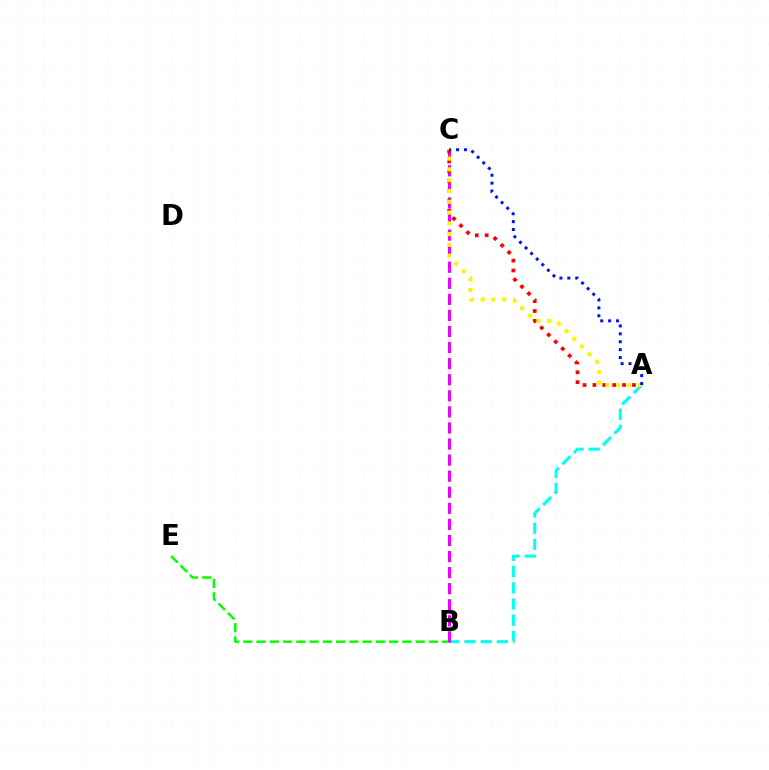{('A', 'B'): [{'color': '#00fff6', 'line_style': 'dashed', 'thickness': 2.2}], ('B', 'E'): [{'color': '#08ff00', 'line_style': 'dashed', 'thickness': 1.8}], ('B', 'C'): [{'color': '#ee00ff', 'line_style': 'dashed', 'thickness': 2.18}], ('A', 'C'): [{'color': '#ff0000', 'line_style': 'dotted', 'thickness': 2.68}, {'color': '#fcf500', 'line_style': 'dotted', 'thickness': 2.93}, {'color': '#0010ff', 'line_style': 'dotted', 'thickness': 2.14}]}